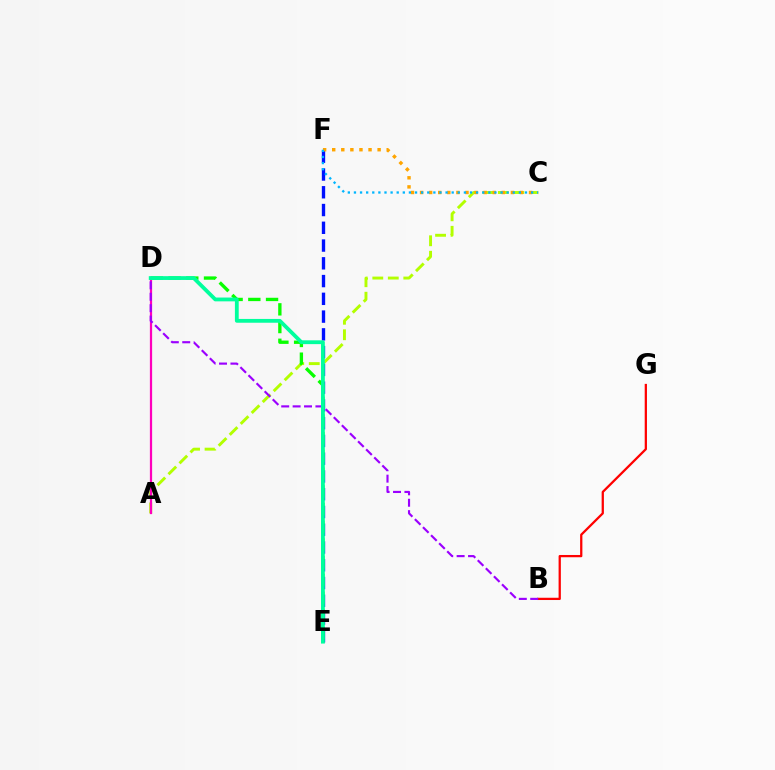{('A', 'C'): [{'color': '#b3ff00', 'line_style': 'dashed', 'thickness': 2.11}], ('B', 'G'): [{'color': '#ff0000', 'line_style': 'solid', 'thickness': 1.63}], ('E', 'F'): [{'color': '#0010ff', 'line_style': 'dashed', 'thickness': 2.41}], ('D', 'E'): [{'color': '#08ff00', 'line_style': 'dashed', 'thickness': 2.41}, {'color': '#00ff9d', 'line_style': 'solid', 'thickness': 2.74}], ('A', 'D'): [{'color': '#ff00bd', 'line_style': 'solid', 'thickness': 1.61}], ('C', 'F'): [{'color': '#ffa500', 'line_style': 'dotted', 'thickness': 2.47}, {'color': '#00b5ff', 'line_style': 'dotted', 'thickness': 1.66}], ('B', 'D'): [{'color': '#9b00ff', 'line_style': 'dashed', 'thickness': 1.55}]}